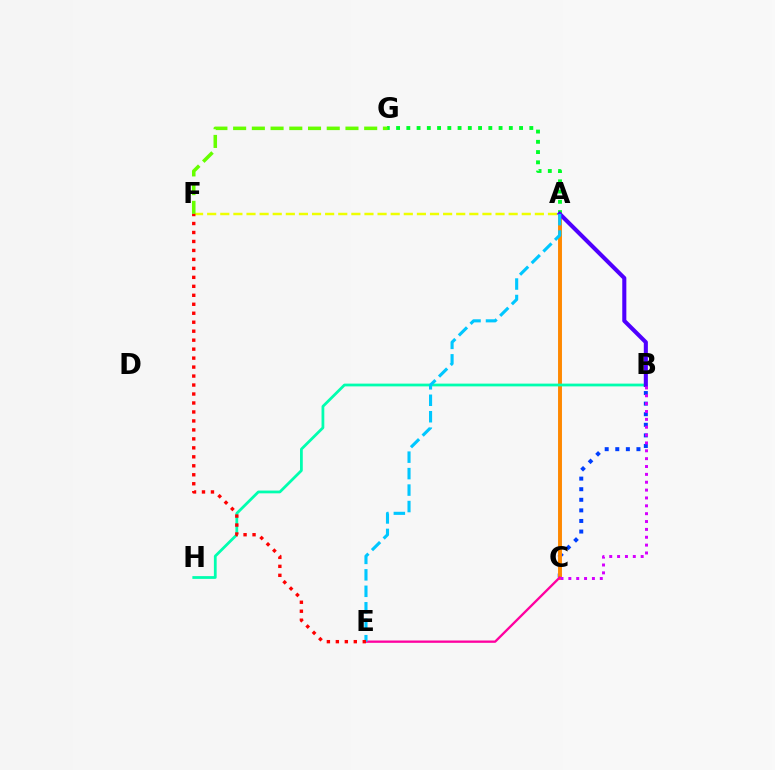{('B', 'C'): [{'color': '#003fff', 'line_style': 'dotted', 'thickness': 2.88}, {'color': '#d600ff', 'line_style': 'dotted', 'thickness': 2.14}], ('A', 'C'): [{'color': '#ff8800', 'line_style': 'solid', 'thickness': 2.83}], ('A', 'G'): [{'color': '#00ff27', 'line_style': 'dotted', 'thickness': 2.78}], ('C', 'E'): [{'color': '#ff00a0', 'line_style': 'solid', 'thickness': 1.67}], ('B', 'H'): [{'color': '#00ffaf', 'line_style': 'solid', 'thickness': 1.99}], ('A', 'F'): [{'color': '#eeff00', 'line_style': 'dashed', 'thickness': 1.78}], ('F', 'G'): [{'color': '#66ff00', 'line_style': 'dashed', 'thickness': 2.54}], ('A', 'B'): [{'color': '#4f00ff', 'line_style': 'solid', 'thickness': 2.93}], ('A', 'E'): [{'color': '#00c7ff', 'line_style': 'dashed', 'thickness': 2.24}], ('E', 'F'): [{'color': '#ff0000', 'line_style': 'dotted', 'thickness': 2.44}]}